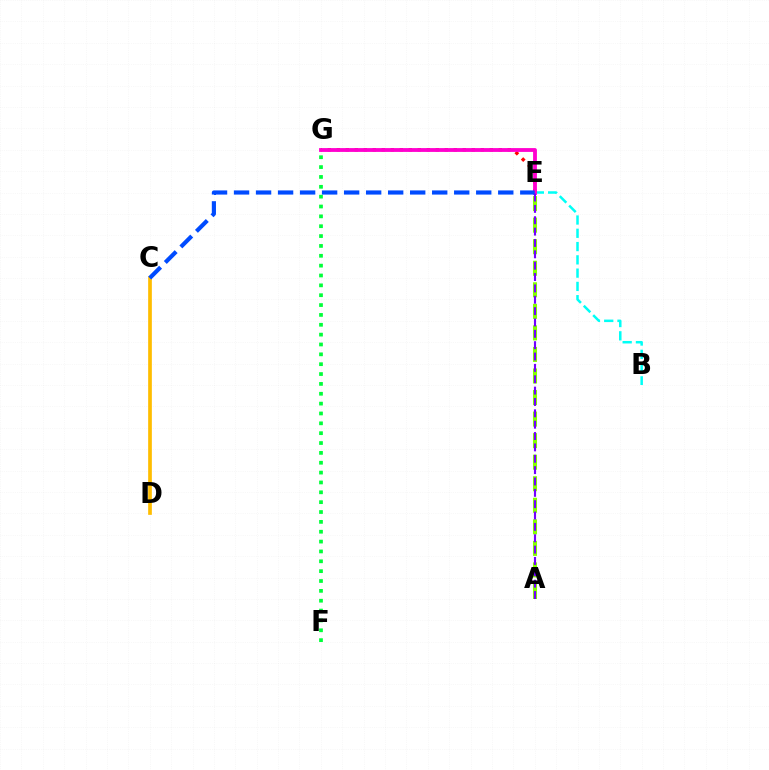{('B', 'E'): [{'color': '#00fff6', 'line_style': 'dashed', 'thickness': 1.8}], ('E', 'G'): [{'color': '#ff0000', 'line_style': 'dotted', 'thickness': 2.44}, {'color': '#ff00cf', 'line_style': 'solid', 'thickness': 2.75}], ('F', 'G'): [{'color': '#00ff39', 'line_style': 'dotted', 'thickness': 2.68}], ('A', 'E'): [{'color': '#84ff00', 'line_style': 'dashed', 'thickness': 2.93}, {'color': '#7200ff', 'line_style': 'dashed', 'thickness': 1.54}], ('C', 'D'): [{'color': '#ffbd00', 'line_style': 'solid', 'thickness': 2.66}], ('C', 'E'): [{'color': '#004bff', 'line_style': 'dashed', 'thickness': 2.99}]}